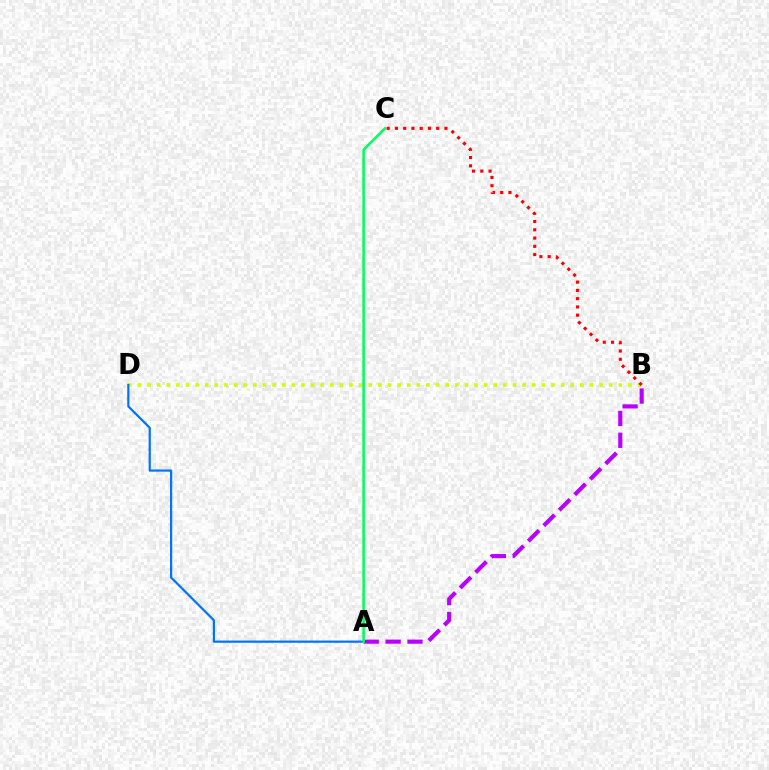{('A', 'B'): [{'color': '#b900ff', 'line_style': 'dashed', 'thickness': 2.97}], ('B', 'D'): [{'color': '#d1ff00', 'line_style': 'dotted', 'thickness': 2.61}], ('B', 'C'): [{'color': '#ff0000', 'line_style': 'dotted', 'thickness': 2.24}], ('A', 'D'): [{'color': '#0074ff', 'line_style': 'solid', 'thickness': 1.59}], ('A', 'C'): [{'color': '#00ff5c', 'line_style': 'solid', 'thickness': 1.84}]}